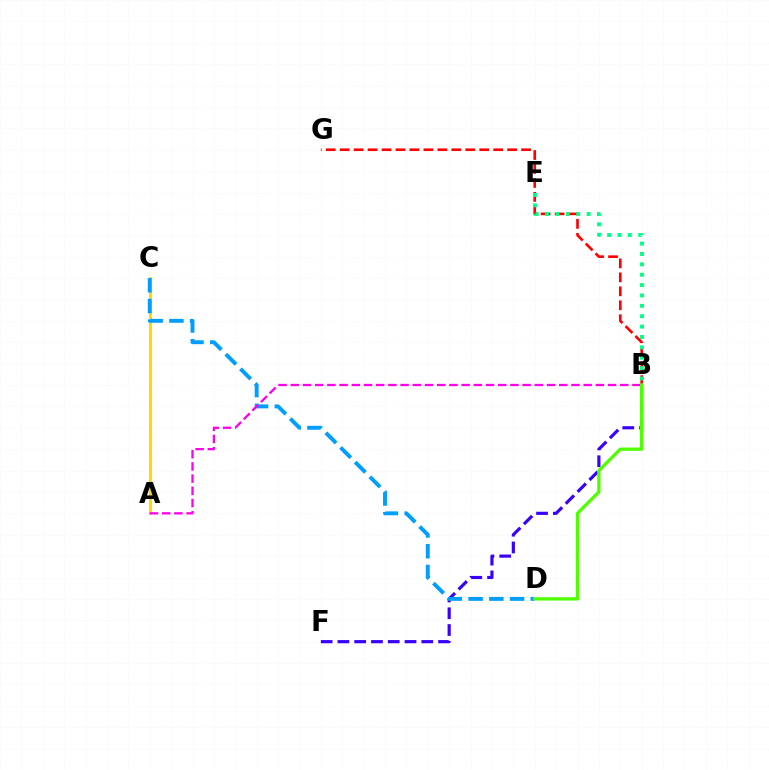{('A', 'C'): [{'color': '#ffd500', 'line_style': 'solid', 'thickness': 2.05}], ('B', 'F'): [{'color': '#3700ff', 'line_style': 'dashed', 'thickness': 2.28}], ('C', 'D'): [{'color': '#009eff', 'line_style': 'dashed', 'thickness': 2.82}], ('B', 'G'): [{'color': '#ff0000', 'line_style': 'dashed', 'thickness': 1.9}], ('B', 'E'): [{'color': '#00ff86', 'line_style': 'dotted', 'thickness': 2.82}], ('A', 'B'): [{'color': '#ff00ed', 'line_style': 'dashed', 'thickness': 1.66}], ('B', 'D'): [{'color': '#4fff00', 'line_style': 'solid', 'thickness': 2.37}]}